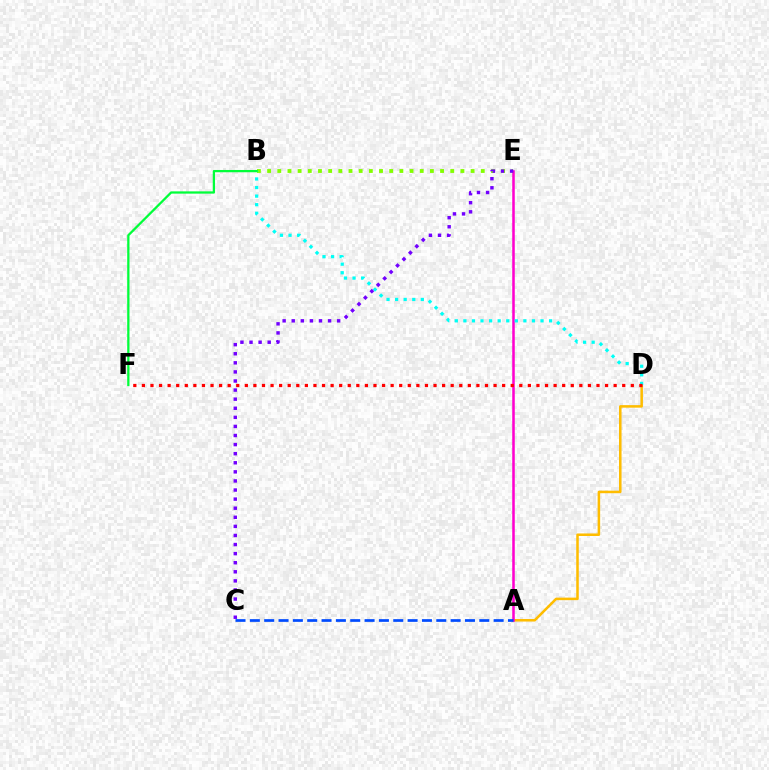{('A', 'D'): [{'color': '#ffbd00', 'line_style': 'solid', 'thickness': 1.82}], ('A', 'E'): [{'color': '#ff00cf', 'line_style': 'solid', 'thickness': 1.83}], ('B', 'E'): [{'color': '#84ff00', 'line_style': 'dotted', 'thickness': 2.76}], ('B', 'D'): [{'color': '#00fff6', 'line_style': 'dotted', 'thickness': 2.33}], ('C', 'E'): [{'color': '#7200ff', 'line_style': 'dotted', 'thickness': 2.47}], ('A', 'C'): [{'color': '#004bff', 'line_style': 'dashed', 'thickness': 1.95}], ('D', 'F'): [{'color': '#ff0000', 'line_style': 'dotted', 'thickness': 2.33}], ('B', 'F'): [{'color': '#00ff39', 'line_style': 'solid', 'thickness': 1.64}]}